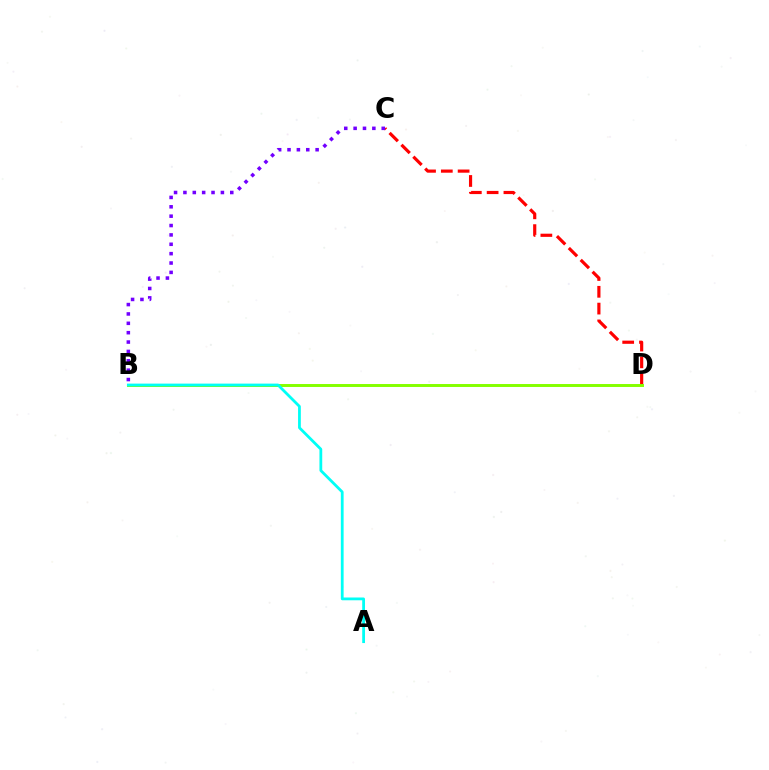{('C', 'D'): [{'color': '#ff0000', 'line_style': 'dashed', 'thickness': 2.28}], ('B', 'C'): [{'color': '#7200ff', 'line_style': 'dotted', 'thickness': 2.55}], ('B', 'D'): [{'color': '#84ff00', 'line_style': 'solid', 'thickness': 2.12}], ('A', 'B'): [{'color': '#00fff6', 'line_style': 'solid', 'thickness': 2.0}]}